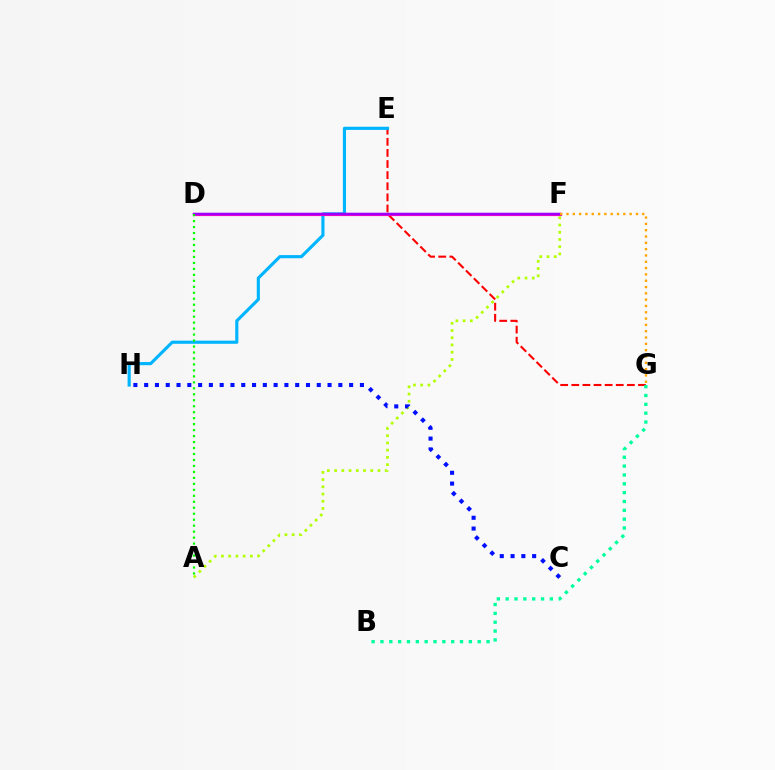{('E', 'G'): [{'color': '#ff0000', 'line_style': 'dashed', 'thickness': 1.51}], ('E', 'H'): [{'color': '#00b5ff', 'line_style': 'solid', 'thickness': 2.26}], ('D', 'F'): [{'color': '#ff00bd', 'line_style': 'solid', 'thickness': 2.28}, {'color': '#9b00ff', 'line_style': 'solid', 'thickness': 1.76}], ('A', 'F'): [{'color': '#b3ff00', 'line_style': 'dotted', 'thickness': 1.96}], ('F', 'G'): [{'color': '#ffa500', 'line_style': 'dotted', 'thickness': 1.72}], ('C', 'H'): [{'color': '#0010ff', 'line_style': 'dotted', 'thickness': 2.93}], ('A', 'D'): [{'color': '#08ff00', 'line_style': 'dotted', 'thickness': 1.62}], ('B', 'G'): [{'color': '#00ff9d', 'line_style': 'dotted', 'thickness': 2.4}]}